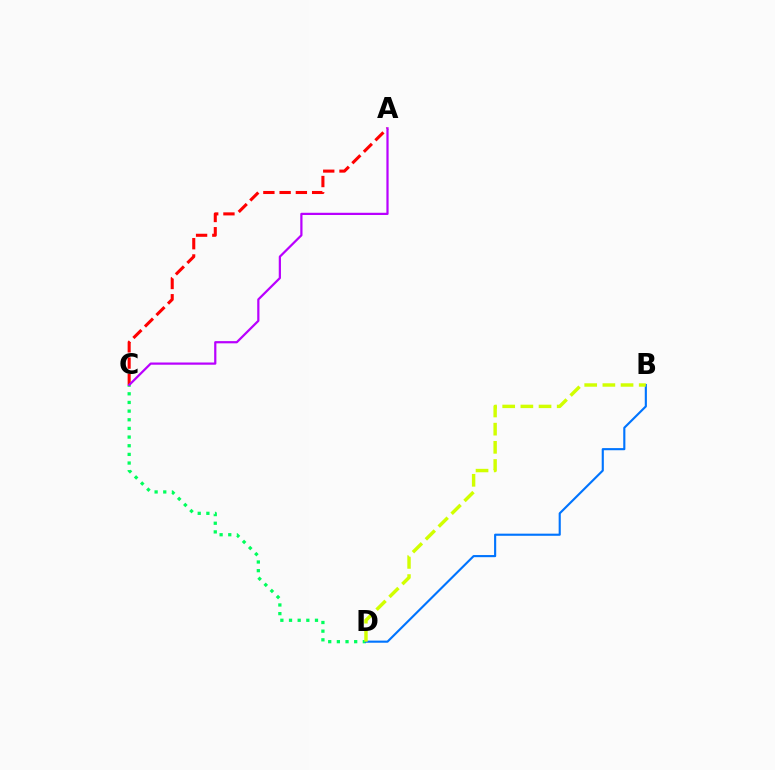{('C', 'D'): [{'color': '#00ff5c', 'line_style': 'dotted', 'thickness': 2.35}], ('B', 'D'): [{'color': '#0074ff', 'line_style': 'solid', 'thickness': 1.53}, {'color': '#d1ff00', 'line_style': 'dashed', 'thickness': 2.47}], ('A', 'C'): [{'color': '#ff0000', 'line_style': 'dashed', 'thickness': 2.21}, {'color': '#b900ff', 'line_style': 'solid', 'thickness': 1.6}]}